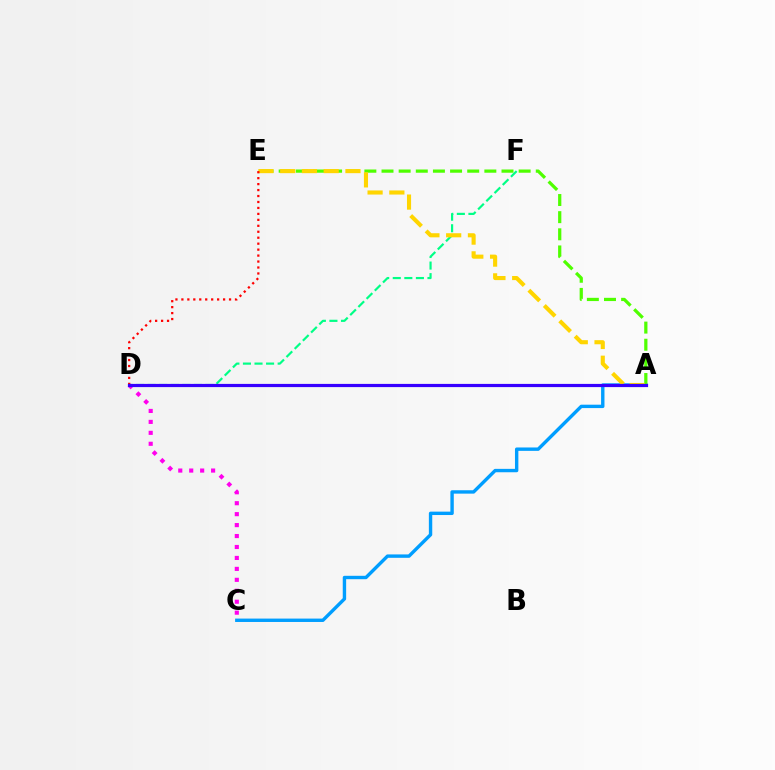{('A', 'C'): [{'color': '#009eff', 'line_style': 'solid', 'thickness': 2.44}], ('D', 'F'): [{'color': '#00ff86', 'line_style': 'dashed', 'thickness': 1.57}], ('C', 'D'): [{'color': '#ff00ed', 'line_style': 'dotted', 'thickness': 2.97}], ('A', 'E'): [{'color': '#4fff00', 'line_style': 'dashed', 'thickness': 2.33}, {'color': '#ffd500', 'line_style': 'dashed', 'thickness': 2.96}], ('D', 'E'): [{'color': '#ff0000', 'line_style': 'dotted', 'thickness': 1.62}], ('A', 'D'): [{'color': '#3700ff', 'line_style': 'solid', 'thickness': 2.3}]}